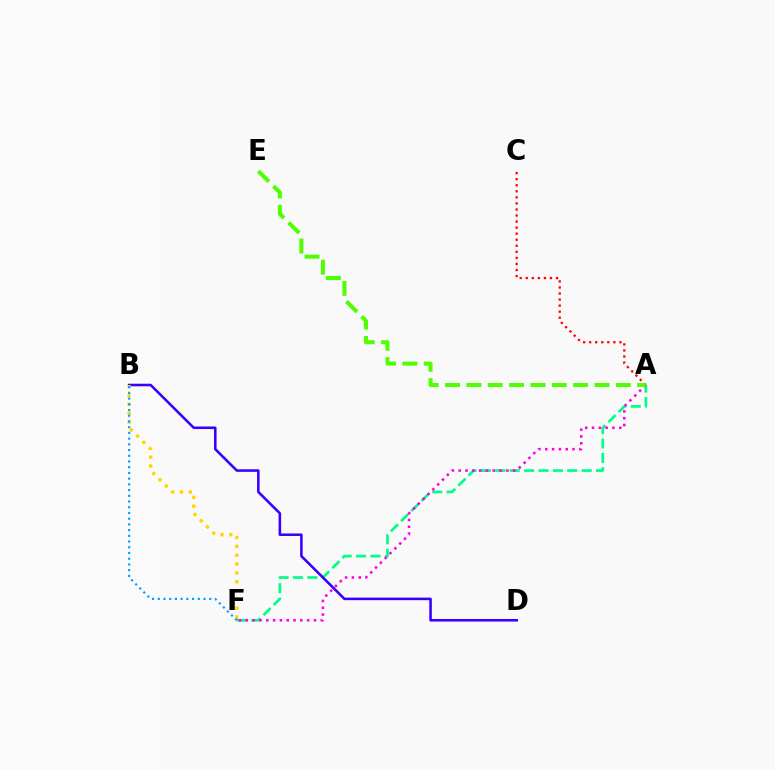{('A', 'F'): [{'color': '#00ff86', 'line_style': 'dashed', 'thickness': 1.95}, {'color': '#ff00ed', 'line_style': 'dotted', 'thickness': 1.85}], ('A', 'C'): [{'color': '#ff0000', 'line_style': 'dotted', 'thickness': 1.64}], ('B', 'D'): [{'color': '#3700ff', 'line_style': 'solid', 'thickness': 1.85}], ('A', 'E'): [{'color': '#4fff00', 'line_style': 'dashed', 'thickness': 2.9}], ('B', 'F'): [{'color': '#ffd500', 'line_style': 'dotted', 'thickness': 2.4}, {'color': '#009eff', 'line_style': 'dotted', 'thickness': 1.55}]}